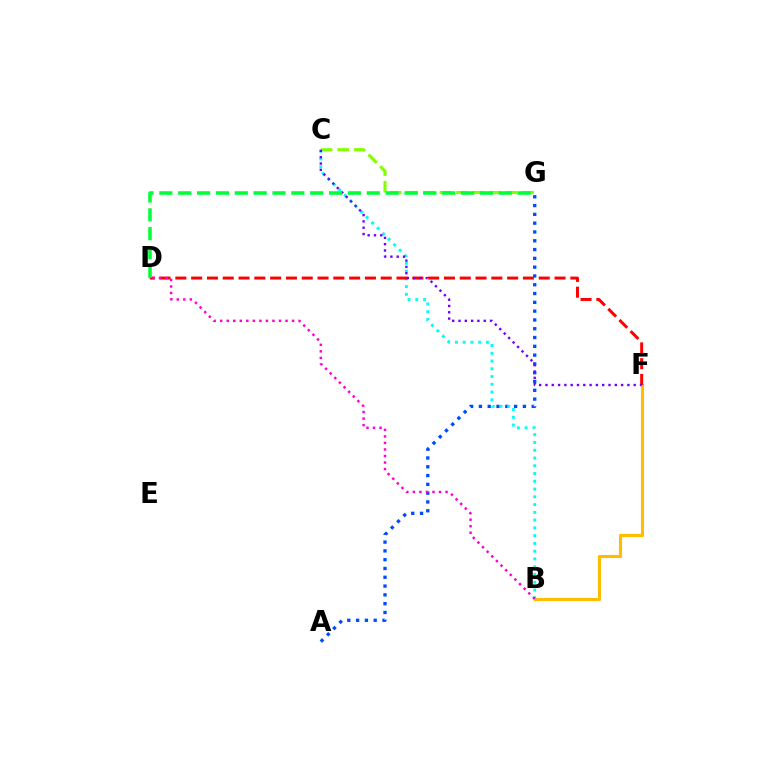{('B', 'F'): [{'color': '#ffbd00', 'line_style': 'solid', 'thickness': 2.24}], ('C', 'G'): [{'color': '#84ff00', 'line_style': 'dashed', 'thickness': 2.25}], ('A', 'G'): [{'color': '#004bff', 'line_style': 'dotted', 'thickness': 2.39}], ('B', 'C'): [{'color': '#00fff6', 'line_style': 'dotted', 'thickness': 2.11}], ('D', 'F'): [{'color': '#ff0000', 'line_style': 'dashed', 'thickness': 2.15}], ('C', 'F'): [{'color': '#7200ff', 'line_style': 'dotted', 'thickness': 1.71}], ('D', 'G'): [{'color': '#00ff39', 'line_style': 'dashed', 'thickness': 2.56}], ('B', 'D'): [{'color': '#ff00cf', 'line_style': 'dotted', 'thickness': 1.78}]}